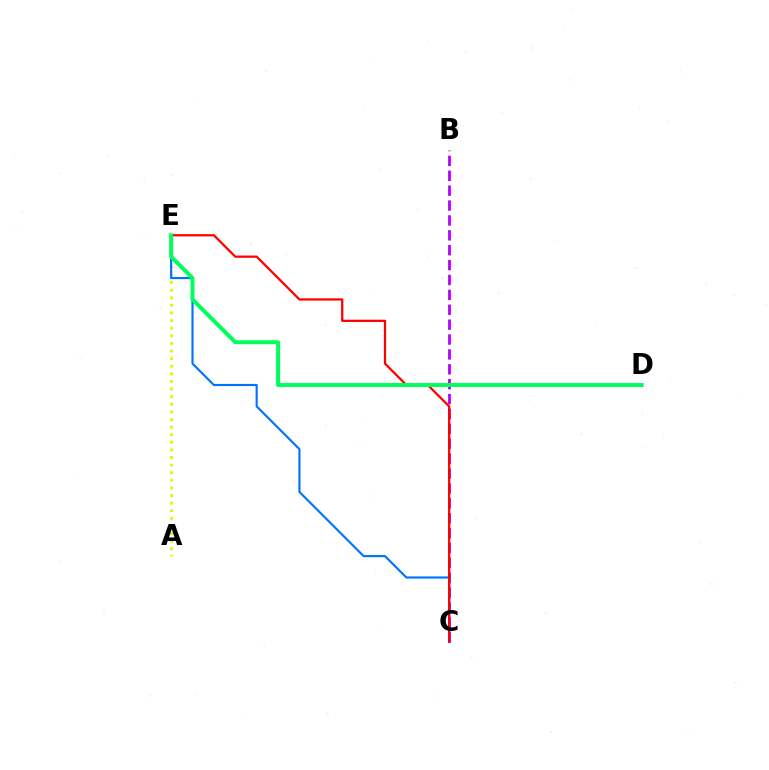{('A', 'E'): [{'color': '#d1ff00', 'line_style': 'dotted', 'thickness': 2.07}], ('B', 'C'): [{'color': '#b900ff', 'line_style': 'dashed', 'thickness': 2.02}], ('C', 'E'): [{'color': '#0074ff', 'line_style': 'solid', 'thickness': 1.55}, {'color': '#ff0000', 'line_style': 'solid', 'thickness': 1.63}], ('D', 'E'): [{'color': '#00ff5c', 'line_style': 'solid', 'thickness': 2.86}]}